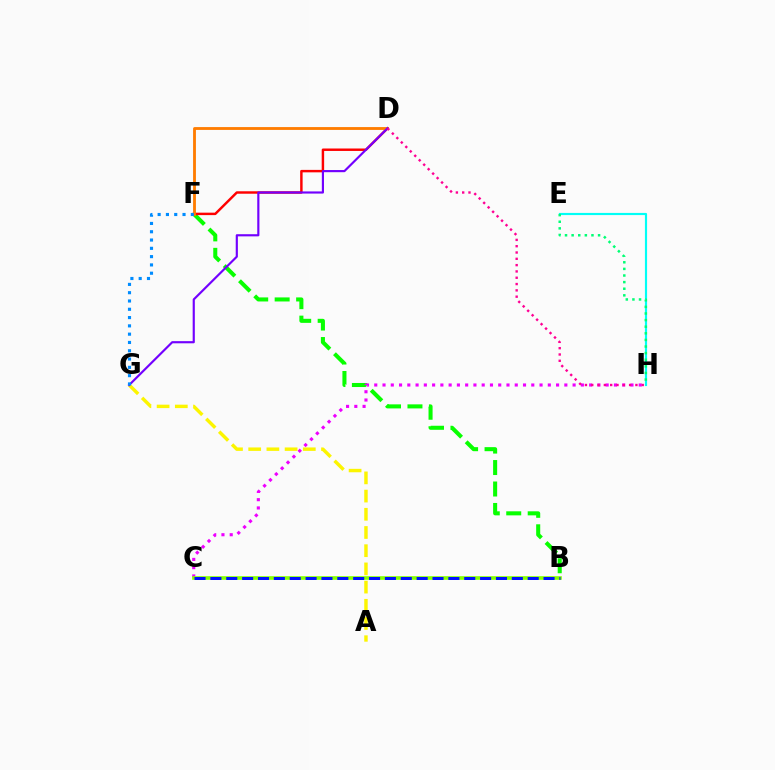{('B', 'F'): [{'color': '#08ff00', 'line_style': 'dashed', 'thickness': 2.92}], ('C', 'H'): [{'color': '#ee00ff', 'line_style': 'dotted', 'thickness': 2.25}], ('E', 'H'): [{'color': '#00fff6', 'line_style': 'solid', 'thickness': 1.56}, {'color': '#00ff74', 'line_style': 'dotted', 'thickness': 1.8}], ('B', 'C'): [{'color': '#84ff00', 'line_style': 'solid', 'thickness': 2.61}, {'color': '#0010ff', 'line_style': 'dashed', 'thickness': 2.16}], ('A', 'G'): [{'color': '#fcf500', 'line_style': 'dashed', 'thickness': 2.47}], ('D', 'F'): [{'color': '#ff0000', 'line_style': 'solid', 'thickness': 1.76}, {'color': '#ff7c00', 'line_style': 'solid', 'thickness': 2.04}], ('D', 'G'): [{'color': '#7200ff', 'line_style': 'solid', 'thickness': 1.55}], ('F', 'G'): [{'color': '#008cff', 'line_style': 'dotted', 'thickness': 2.25}], ('D', 'H'): [{'color': '#ff0094', 'line_style': 'dotted', 'thickness': 1.71}]}